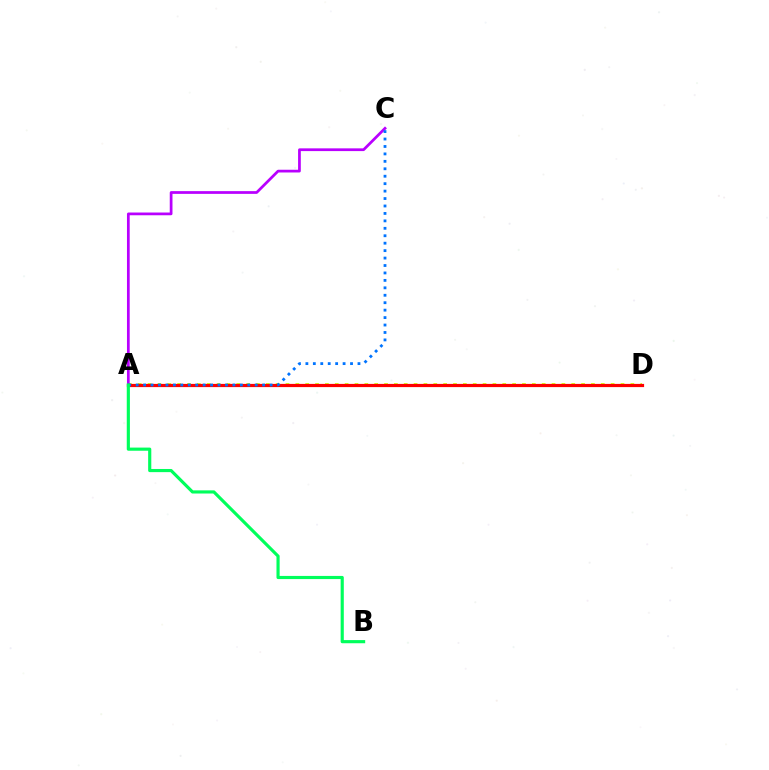{('A', 'D'): [{'color': '#d1ff00', 'line_style': 'dotted', 'thickness': 2.68}, {'color': '#ff0000', 'line_style': 'solid', 'thickness': 2.3}], ('A', 'C'): [{'color': '#b900ff', 'line_style': 'solid', 'thickness': 1.97}, {'color': '#0074ff', 'line_style': 'dotted', 'thickness': 2.02}], ('A', 'B'): [{'color': '#00ff5c', 'line_style': 'solid', 'thickness': 2.27}]}